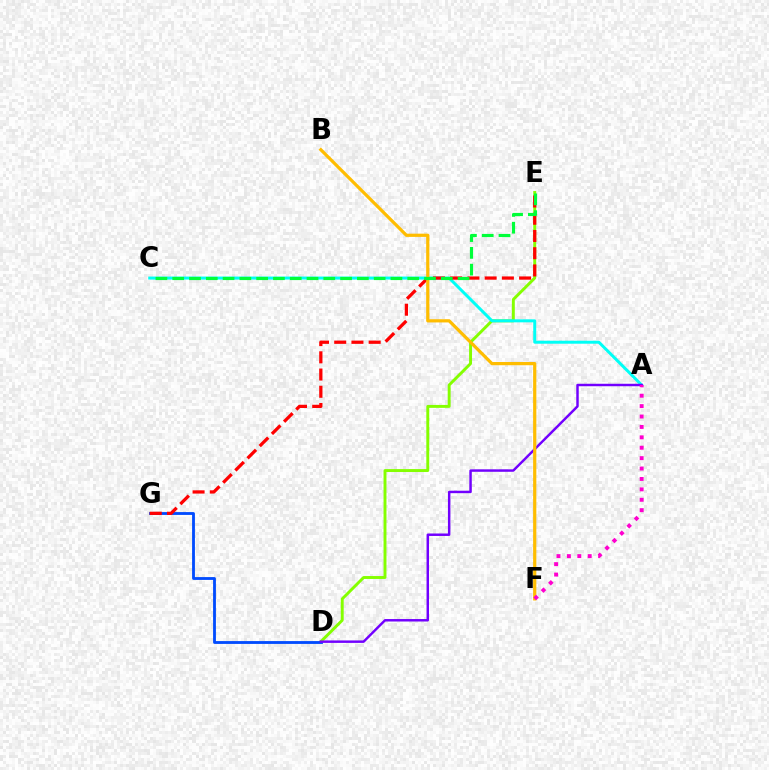{('D', 'E'): [{'color': '#84ff00', 'line_style': 'solid', 'thickness': 2.11}], ('A', 'C'): [{'color': '#00fff6', 'line_style': 'solid', 'thickness': 2.15}], ('D', 'G'): [{'color': '#004bff', 'line_style': 'solid', 'thickness': 2.04}], ('A', 'D'): [{'color': '#7200ff', 'line_style': 'solid', 'thickness': 1.77}], ('E', 'G'): [{'color': '#ff0000', 'line_style': 'dashed', 'thickness': 2.34}], ('B', 'F'): [{'color': '#ffbd00', 'line_style': 'solid', 'thickness': 2.31}], ('C', 'E'): [{'color': '#00ff39', 'line_style': 'dashed', 'thickness': 2.28}], ('A', 'F'): [{'color': '#ff00cf', 'line_style': 'dotted', 'thickness': 2.83}]}